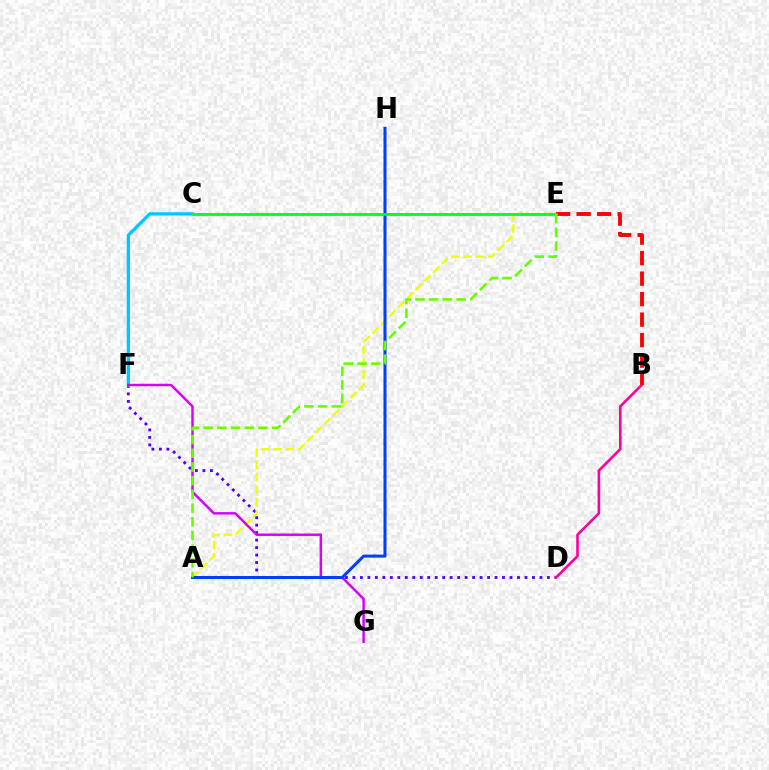{('D', 'F'): [{'color': '#4f00ff', 'line_style': 'dotted', 'thickness': 2.03}], ('A', 'E'): [{'color': '#eeff00', 'line_style': 'dashed', 'thickness': 1.67}, {'color': '#66ff00', 'line_style': 'dashed', 'thickness': 1.86}], ('C', 'F'): [{'color': '#00c7ff', 'line_style': 'solid', 'thickness': 2.37}], ('C', 'E'): [{'color': '#00ffaf', 'line_style': 'solid', 'thickness': 1.81}, {'color': '#ff8800', 'line_style': 'dotted', 'thickness': 1.56}, {'color': '#00ff27', 'line_style': 'solid', 'thickness': 1.82}], ('B', 'D'): [{'color': '#ff00a0', 'line_style': 'solid', 'thickness': 1.89}], ('F', 'G'): [{'color': '#d600ff', 'line_style': 'solid', 'thickness': 1.77}], ('B', 'E'): [{'color': '#ff0000', 'line_style': 'dashed', 'thickness': 2.78}], ('A', 'H'): [{'color': '#003fff', 'line_style': 'solid', 'thickness': 2.19}]}